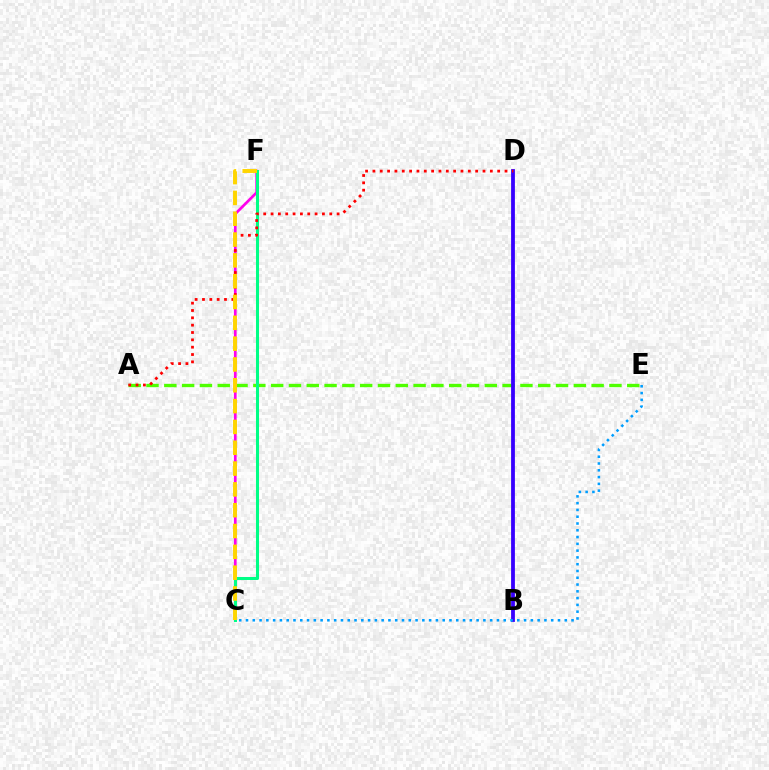{('A', 'E'): [{'color': '#4fff00', 'line_style': 'dashed', 'thickness': 2.42}], ('C', 'F'): [{'color': '#ff00ed', 'line_style': 'solid', 'thickness': 1.95}, {'color': '#00ff86', 'line_style': 'solid', 'thickness': 2.18}, {'color': '#ffd500', 'line_style': 'dashed', 'thickness': 2.83}], ('B', 'D'): [{'color': '#3700ff', 'line_style': 'solid', 'thickness': 2.74}], ('C', 'E'): [{'color': '#009eff', 'line_style': 'dotted', 'thickness': 1.84}], ('A', 'D'): [{'color': '#ff0000', 'line_style': 'dotted', 'thickness': 1.99}]}